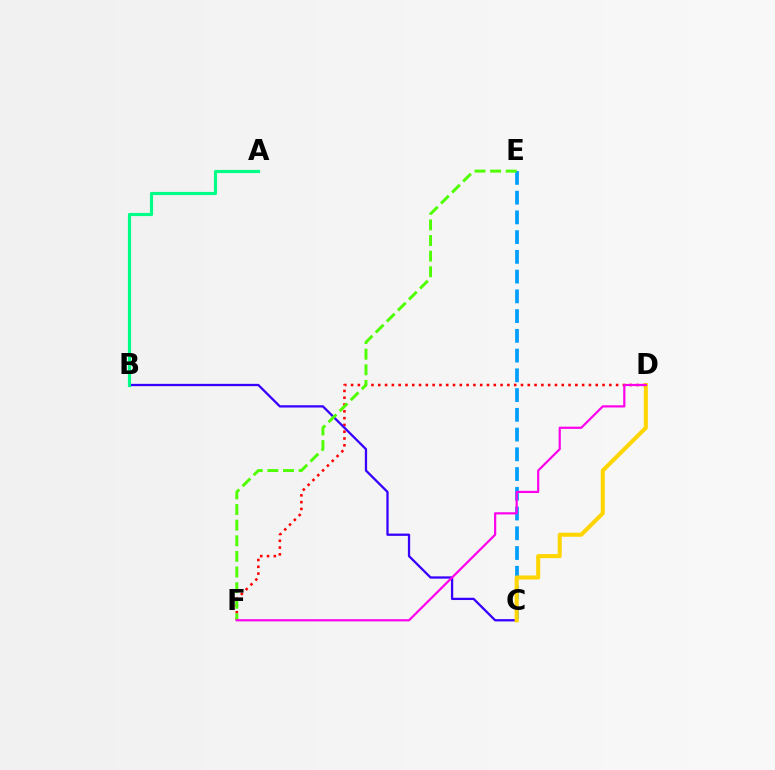{('D', 'F'): [{'color': '#ff0000', 'line_style': 'dotted', 'thickness': 1.85}, {'color': '#ff00ed', 'line_style': 'solid', 'thickness': 1.58}], ('B', 'C'): [{'color': '#3700ff', 'line_style': 'solid', 'thickness': 1.65}], ('C', 'E'): [{'color': '#009eff', 'line_style': 'dashed', 'thickness': 2.68}], ('C', 'D'): [{'color': '#ffd500', 'line_style': 'solid', 'thickness': 2.92}], ('E', 'F'): [{'color': '#4fff00', 'line_style': 'dashed', 'thickness': 2.12}], ('A', 'B'): [{'color': '#00ff86', 'line_style': 'solid', 'thickness': 2.27}]}